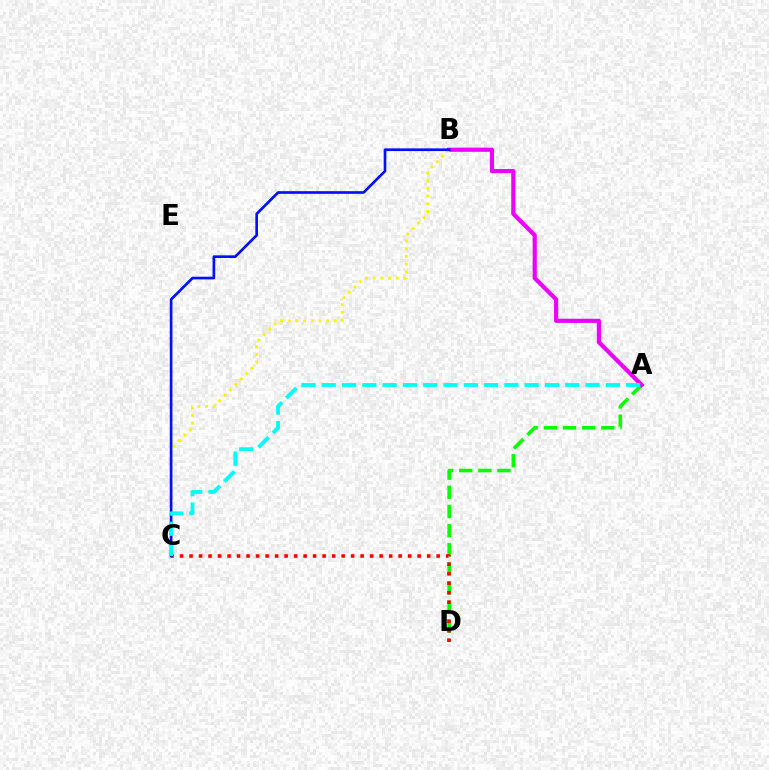{('A', 'D'): [{'color': '#08ff00', 'line_style': 'dashed', 'thickness': 2.6}], ('A', 'B'): [{'color': '#ee00ff', 'line_style': 'solid', 'thickness': 3.0}], ('B', 'C'): [{'color': '#fcf500', 'line_style': 'dotted', 'thickness': 2.09}, {'color': '#0010ff', 'line_style': 'solid', 'thickness': 1.92}], ('C', 'D'): [{'color': '#ff0000', 'line_style': 'dotted', 'thickness': 2.58}], ('A', 'C'): [{'color': '#00fff6', 'line_style': 'dashed', 'thickness': 2.76}]}